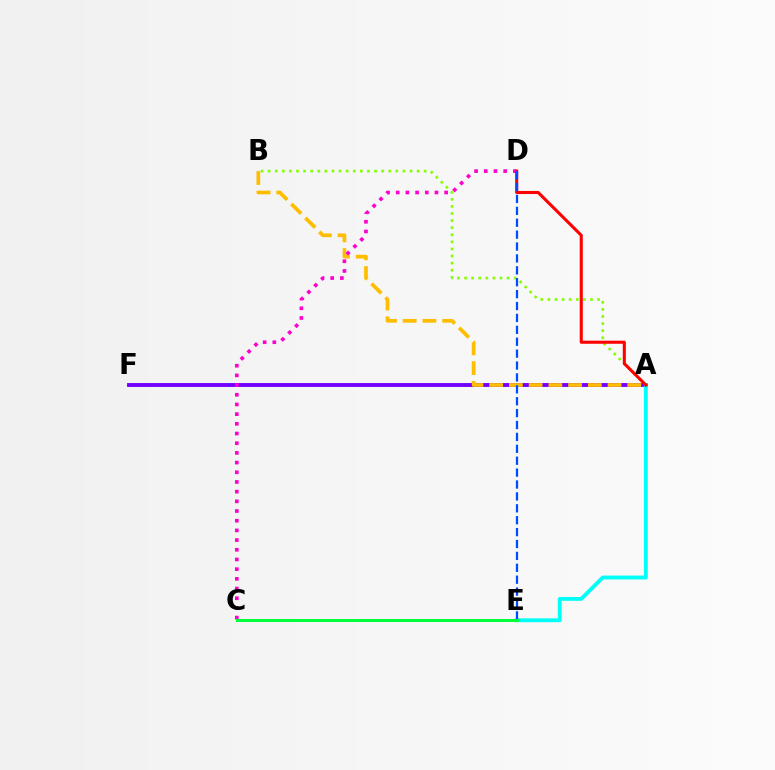{('A', 'F'): [{'color': '#7200ff', 'line_style': 'solid', 'thickness': 2.8}], ('A', 'B'): [{'color': '#ffbd00', 'line_style': 'dashed', 'thickness': 2.68}, {'color': '#84ff00', 'line_style': 'dotted', 'thickness': 1.93}], ('C', 'D'): [{'color': '#ff00cf', 'line_style': 'dotted', 'thickness': 2.63}], ('A', 'E'): [{'color': '#00fff6', 'line_style': 'solid', 'thickness': 2.77}], ('A', 'D'): [{'color': '#ff0000', 'line_style': 'solid', 'thickness': 2.21}], ('D', 'E'): [{'color': '#004bff', 'line_style': 'dashed', 'thickness': 1.62}], ('C', 'E'): [{'color': '#00ff39', 'line_style': 'solid', 'thickness': 2.15}]}